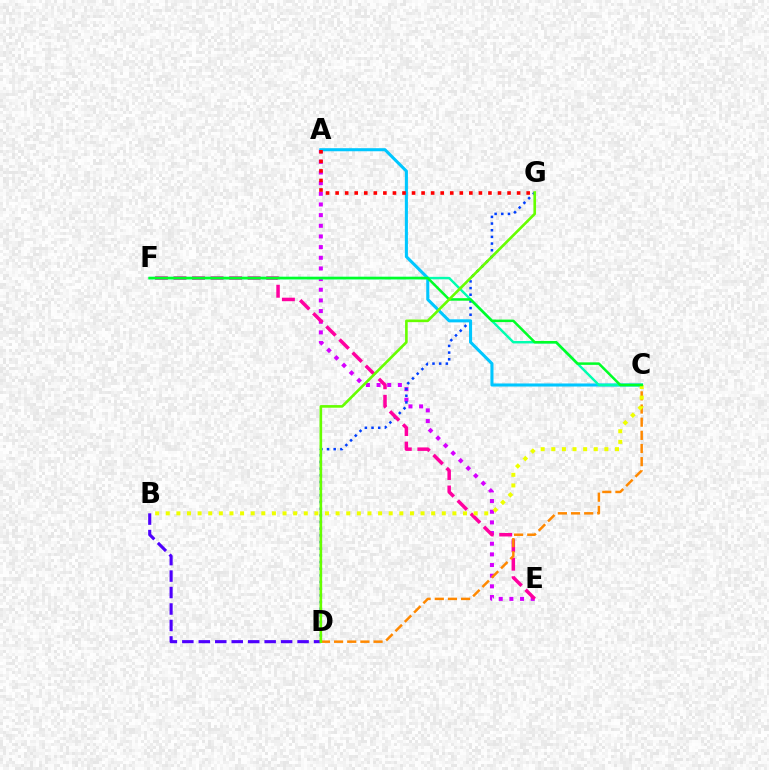{('A', 'E'): [{'color': '#d600ff', 'line_style': 'dotted', 'thickness': 2.9}], ('D', 'G'): [{'color': '#003fff', 'line_style': 'dotted', 'thickness': 1.81}, {'color': '#66ff00', 'line_style': 'solid', 'thickness': 1.89}], ('A', 'C'): [{'color': '#00c7ff', 'line_style': 'solid', 'thickness': 2.21}], ('E', 'F'): [{'color': '#ff00a0', 'line_style': 'dashed', 'thickness': 2.52}], ('B', 'D'): [{'color': '#4f00ff', 'line_style': 'dashed', 'thickness': 2.24}], ('C', 'F'): [{'color': '#00ffaf', 'line_style': 'solid', 'thickness': 1.75}, {'color': '#00ff27', 'line_style': 'solid', 'thickness': 1.81}], ('A', 'G'): [{'color': '#ff0000', 'line_style': 'dotted', 'thickness': 2.6}], ('C', 'D'): [{'color': '#ff8800', 'line_style': 'dashed', 'thickness': 1.79}], ('B', 'C'): [{'color': '#eeff00', 'line_style': 'dotted', 'thickness': 2.88}]}